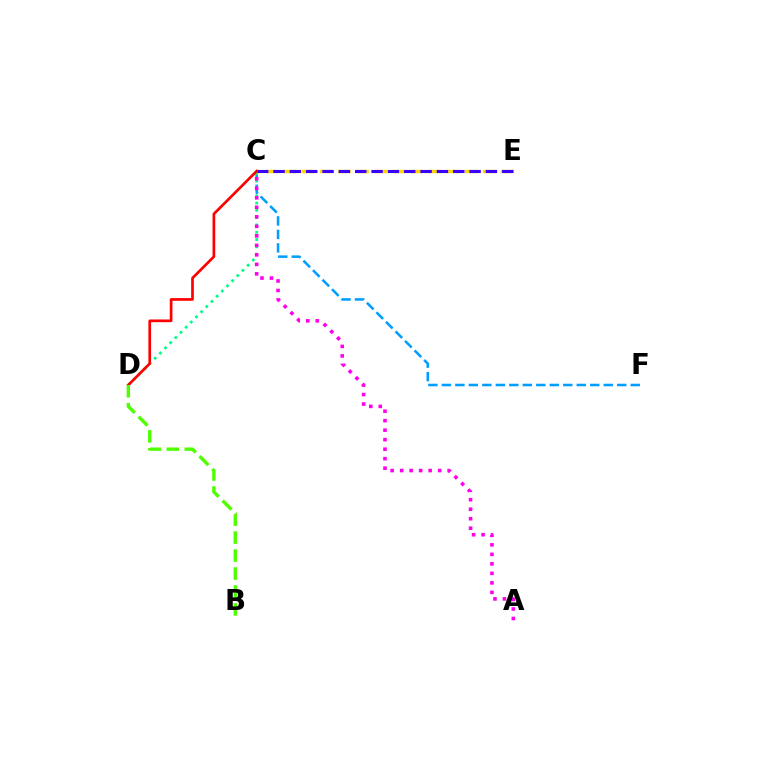{('C', 'F'): [{'color': '#009eff', 'line_style': 'dashed', 'thickness': 1.83}], ('C', 'D'): [{'color': '#00ff86', 'line_style': 'dotted', 'thickness': 1.98}, {'color': '#ff0000', 'line_style': 'solid', 'thickness': 1.94}], ('C', 'E'): [{'color': '#ffd500', 'line_style': 'dashed', 'thickness': 2.46}, {'color': '#3700ff', 'line_style': 'dashed', 'thickness': 2.22}], ('A', 'C'): [{'color': '#ff00ed', 'line_style': 'dotted', 'thickness': 2.58}], ('B', 'D'): [{'color': '#4fff00', 'line_style': 'dashed', 'thickness': 2.44}]}